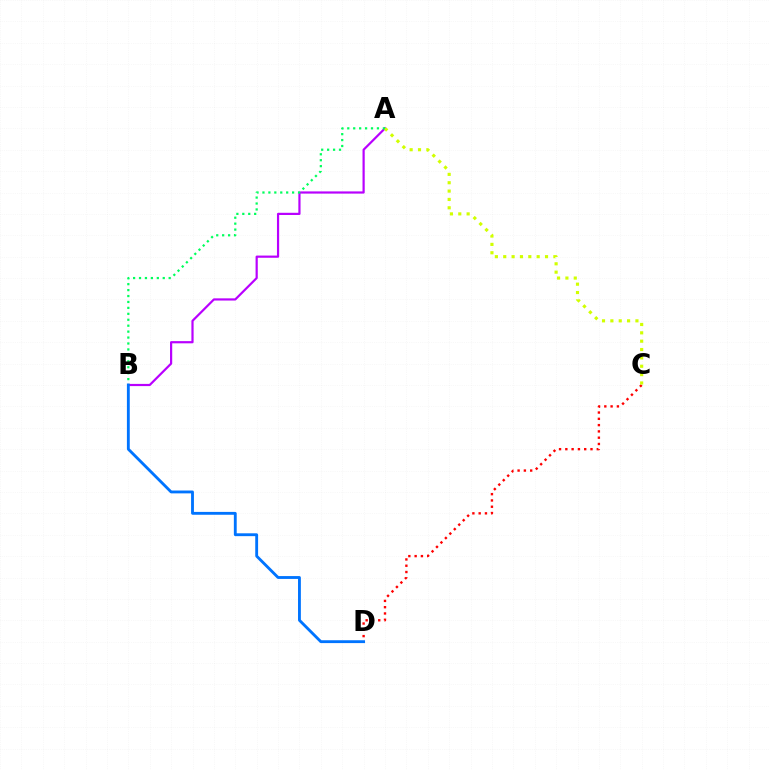{('C', 'D'): [{'color': '#ff0000', 'line_style': 'dotted', 'thickness': 1.71}], ('A', 'B'): [{'color': '#b900ff', 'line_style': 'solid', 'thickness': 1.58}, {'color': '#00ff5c', 'line_style': 'dotted', 'thickness': 1.61}], ('A', 'C'): [{'color': '#d1ff00', 'line_style': 'dotted', 'thickness': 2.27}], ('B', 'D'): [{'color': '#0074ff', 'line_style': 'solid', 'thickness': 2.05}]}